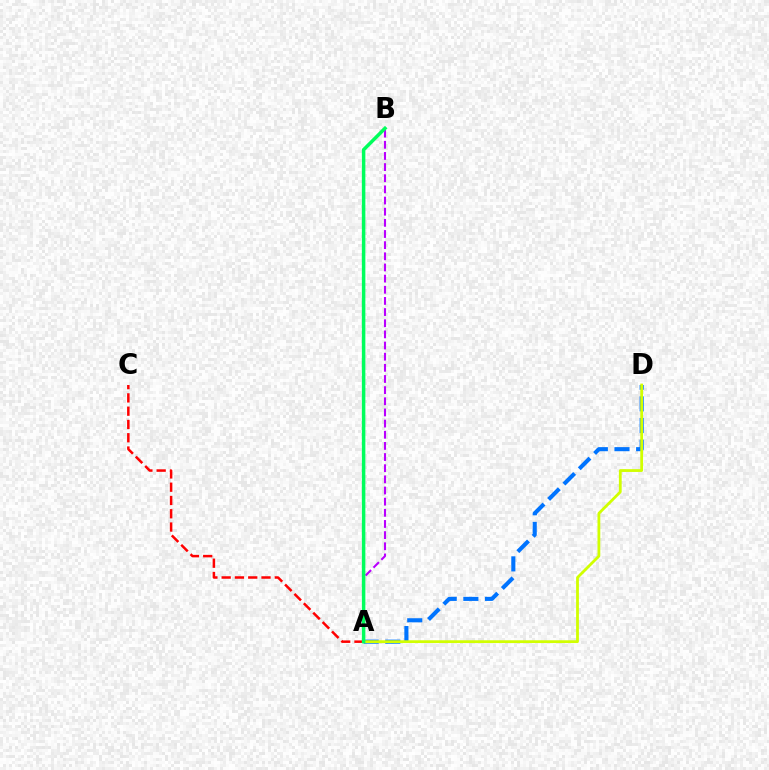{('A', 'C'): [{'color': '#ff0000', 'line_style': 'dashed', 'thickness': 1.8}], ('A', 'D'): [{'color': '#0074ff', 'line_style': 'dashed', 'thickness': 2.94}, {'color': '#d1ff00', 'line_style': 'solid', 'thickness': 2.01}], ('A', 'B'): [{'color': '#b900ff', 'line_style': 'dashed', 'thickness': 1.52}, {'color': '#00ff5c', 'line_style': 'solid', 'thickness': 2.51}]}